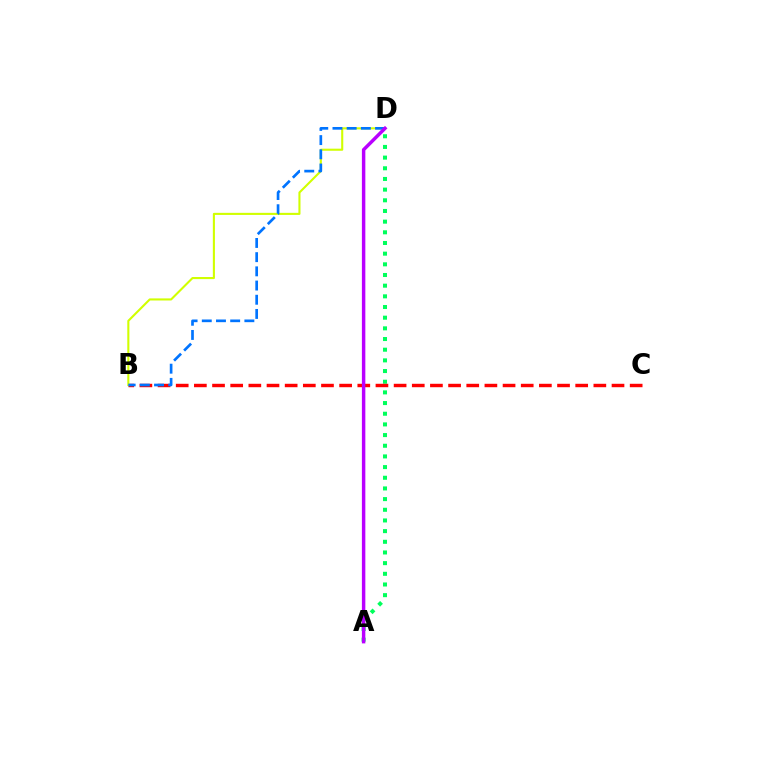{('A', 'D'): [{'color': '#00ff5c', 'line_style': 'dotted', 'thickness': 2.9}, {'color': '#b900ff', 'line_style': 'solid', 'thickness': 2.48}], ('B', 'C'): [{'color': '#ff0000', 'line_style': 'dashed', 'thickness': 2.47}], ('B', 'D'): [{'color': '#d1ff00', 'line_style': 'solid', 'thickness': 1.51}, {'color': '#0074ff', 'line_style': 'dashed', 'thickness': 1.93}]}